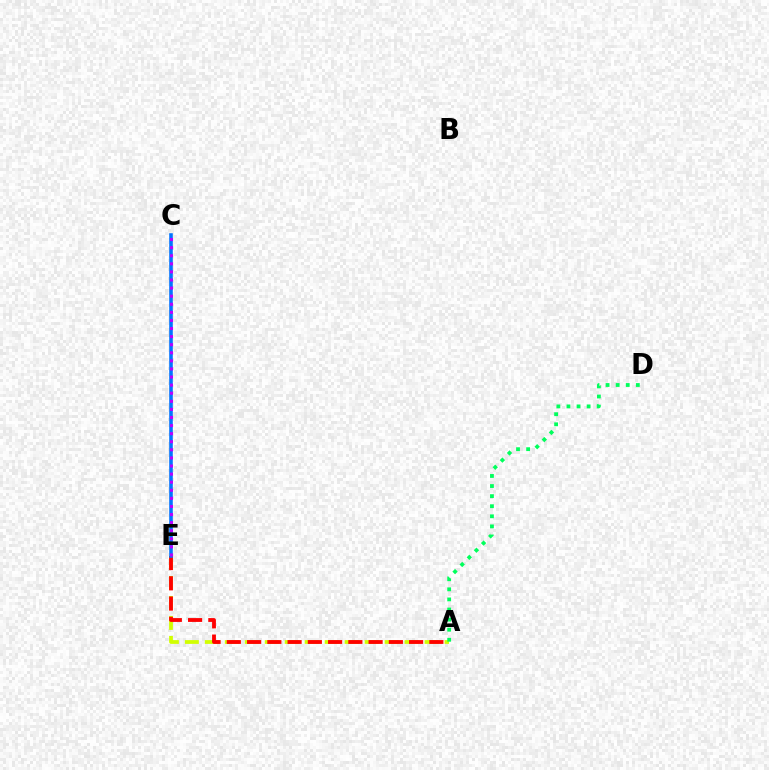{('A', 'E'): [{'color': '#d1ff00', 'line_style': 'dashed', 'thickness': 2.71}, {'color': '#ff0000', 'line_style': 'dashed', 'thickness': 2.75}], ('A', 'D'): [{'color': '#00ff5c', 'line_style': 'dotted', 'thickness': 2.74}], ('C', 'E'): [{'color': '#0074ff', 'line_style': 'solid', 'thickness': 2.57}, {'color': '#b900ff', 'line_style': 'dotted', 'thickness': 2.2}]}